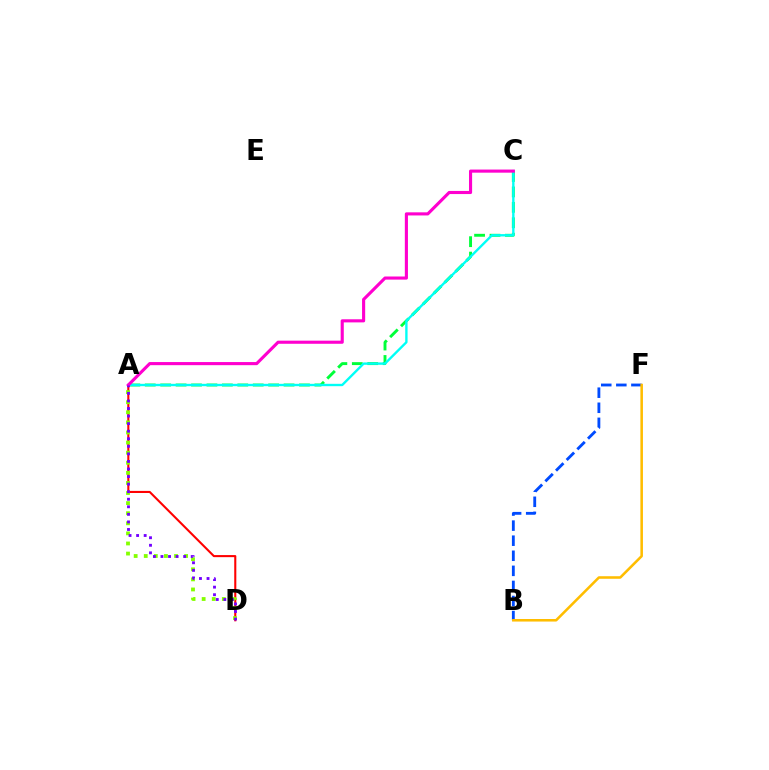{('A', 'D'): [{'color': '#ff0000', 'line_style': 'solid', 'thickness': 1.5}, {'color': '#84ff00', 'line_style': 'dotted', 'thickness': 2.74}, {'color': '#7200ff', 'line_style': 'dotted', 'thickness': 2.05}], ('B', 'F'): [{'color': '#004bff', 'line_style': 'dashed', 'thickness': 2.05}, {'color': '#ffbd00', 'line_style': 'solid', 'thickness': 1.84}], ('A', 'C'): [{'color': '#00ff39', 'line_style': 'dashed', 'thickness': 2.1}, {'color': '#00fff6', 'line_style': 'solid', 'thickness': 1.7}, {'color': '#ff00cf', 'line_style': 'solid', 'thickness': 2.24}]}